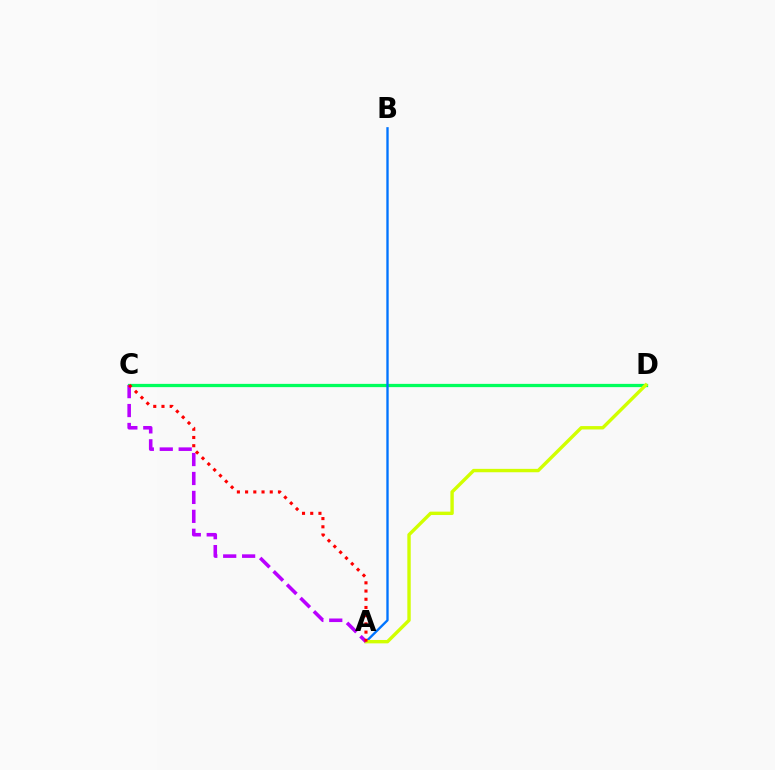{('C', 'D'): [{'color': '#00ff5c', 'line_style': 'solid', 'thickness': 2.34}], ('A', 'B'): [{'color': '#0074ff', 'line_style': 'solid', 'thickness': 1.69}], ('A', 'D'): [{'color': '#d1ff00', 'line_style': 'solid', 'thickness': 2.44}], ('A', 'C'): [{'color': '#b900ff', 'line_style': 'dashed', 'thickness': 2.57}, {'color': '#ff0000', 'line_style': 'dotted', 'thickness': 2.23}]}